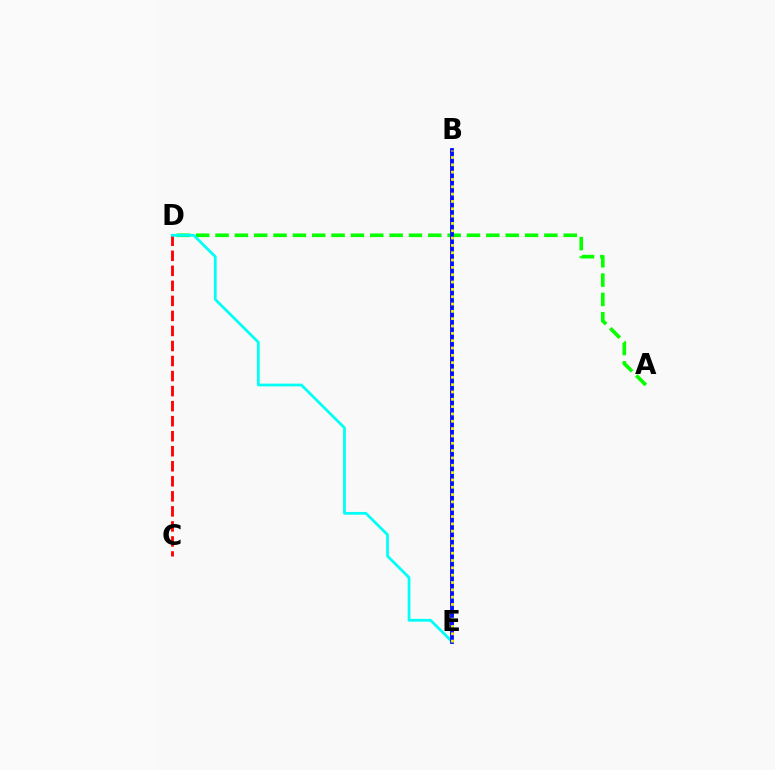{('A', 'D'): [{'color': '#08ff00', 'line_style': 'dashed', 'thickness': 2.63}], ('B', 'E'): [{'color': '#ee00ff', 'line_style': 'dotted', 'thickness': 2.61}, {'color': '#0010ff', 'line_style': 'solid', 'thickness': 2.75}, {'color': '#fcf500', 'line_style': 'dotted', 'thickness': 1.99}], ('C', 'D'): [{'color': '#ff0000', 'line_style': 'dashed', 'thickness': 2.04}], ('D', 'E'): [{'color': '#00fff6', 'line_style': 'solid', 'thickness': 1.99}]}